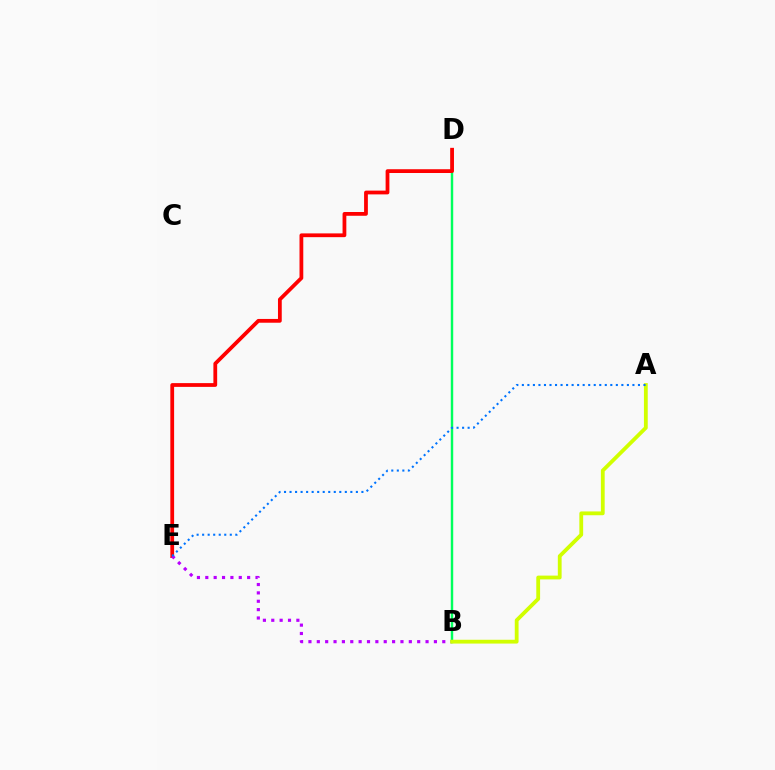{('B', 'D'): [{'color': '#00ff5c', 'line_style': 'solid', 'thickness': 1.75}], ('D', 'E'): [{'color': '#ff0000', 'line_style': 'solid', 'thickness': 2.72}], ('B', 'E'): [{'color': '#b900ff', 'line_style': 'dotted', 'thickness': 2.27}], ('A', 'B'): [{'color': '#d1ff00', 'line_style': 'solid', 'thickness': 2.74}], ('A', 'E'): [{'color': '#0074ff', 'line_style': 'dotted', 'thickness': 1.5}]}